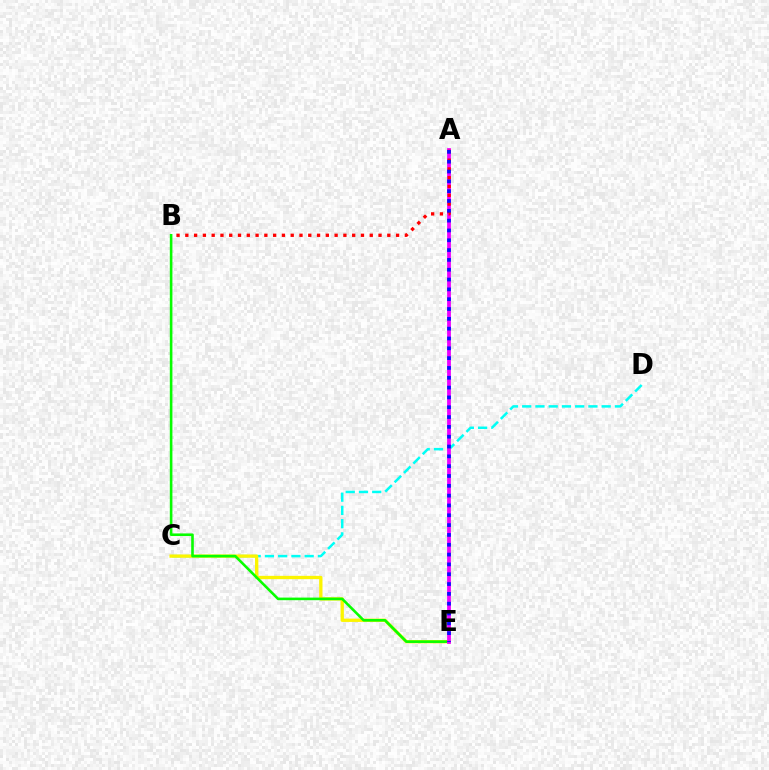{('C', 'D'): [{'color': '#00fff6', 'line_style': 'dashed', 'thickness': 1.8}], ('C', 'E'): [{'color': '#fcf500', 'line_style': 'solid', 'thickness': 2.39}], ('B', 'E'): [{'color': '#08ff00', 'line_style': 'solid', 'thickness': 1.87}], ('A', 'E'): [{'color': '#ee00ff', 'line_style': 'solid', 'thickness': 2.73}, {'color': '#0010ff', 'line_style': 'dotted', 'thickness': 2.67}], ('A', 'B'): [{'color': '#ff0000', 'line_style': 'dotted', 'thickness': 2.39}]}